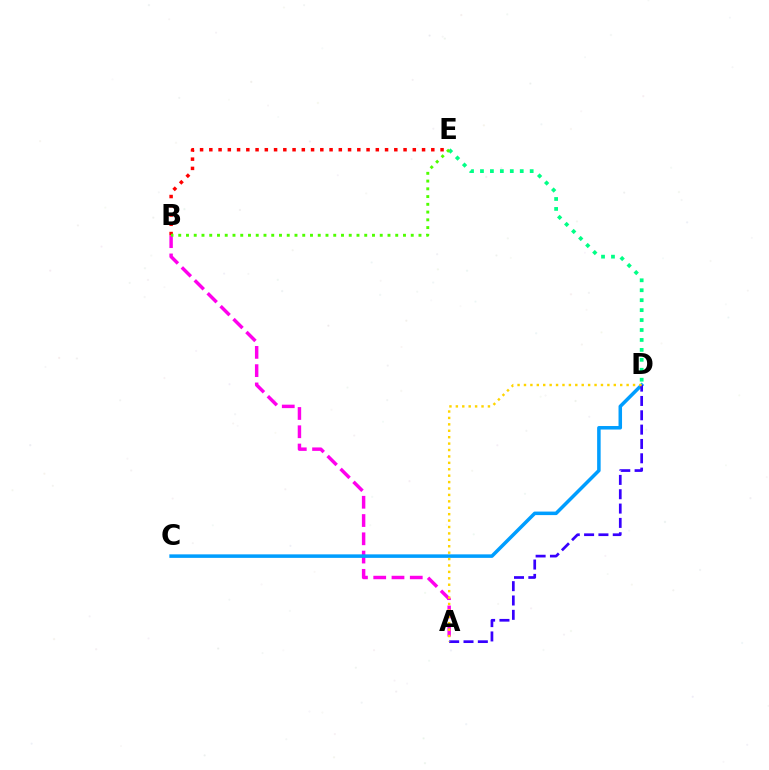{('A', 'B'): [{'color': '#ff00ed', 'line_style': 'dashed', 'thickness': 2.48}], ('B', 'E'): [{'color': '#ff0000', 'line_style': 'dotted', 'thickness': 2.51}, {'color': '#4fff00', 'line_style': 'dotted', 'thickness': 2.11}], ('D', 'E'): [{'color': '#00ff86', 'line_style': 'dotted', 'thickness': 2.7}], ('C', 'D'): [{'color': '#009eff', 'line_style': 'solid', 'thickness': 2.53}], ('A', 'D'): [{'color': '#3700ff', 'line_style': 'dashed', 'thickness': 1.95}, {'color': '#ffd500', 'line_style': 'dotted', 'thickness': 1.74}]}